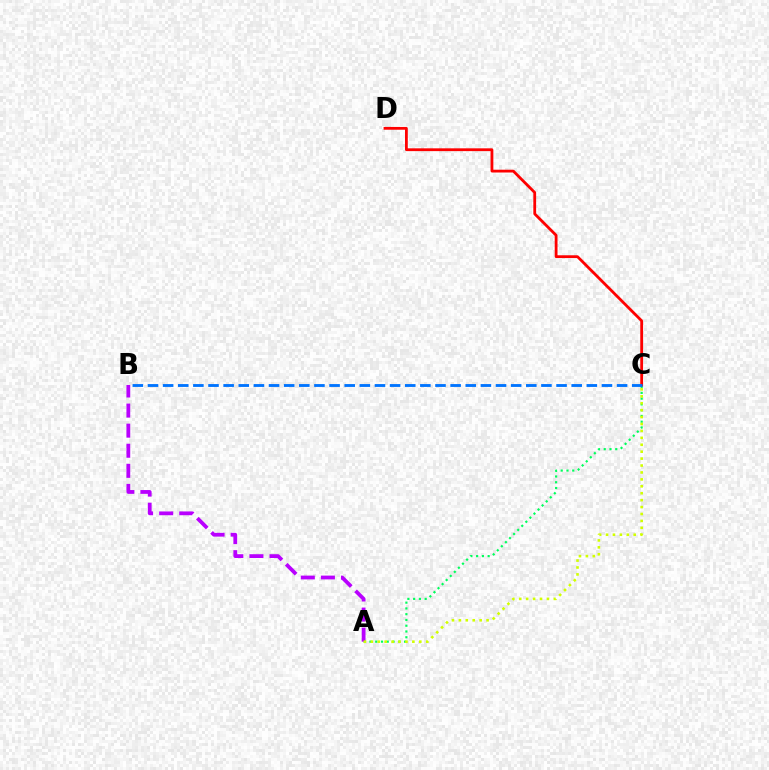{('A', 'C'): [{'color': '#00ff5c', 'line_style': 'dotted', 'thickness': 1.57}, {'color': '#d1ff00', 'line_style': 'dotted', 'thickness': 1.88}], ('C', 'D'): [{'color': '#ff0000', 'line_style': 'solid', 'thickness': 2.01}], ('B', 'C'): [{'color': '#0074ff', 'line_style': 'dashed', 'thickness': 2.06}], ('A', 'B'): [{'color': '#b900ff', 'line_style': 'dashed', 'thickness': 2.73}]}